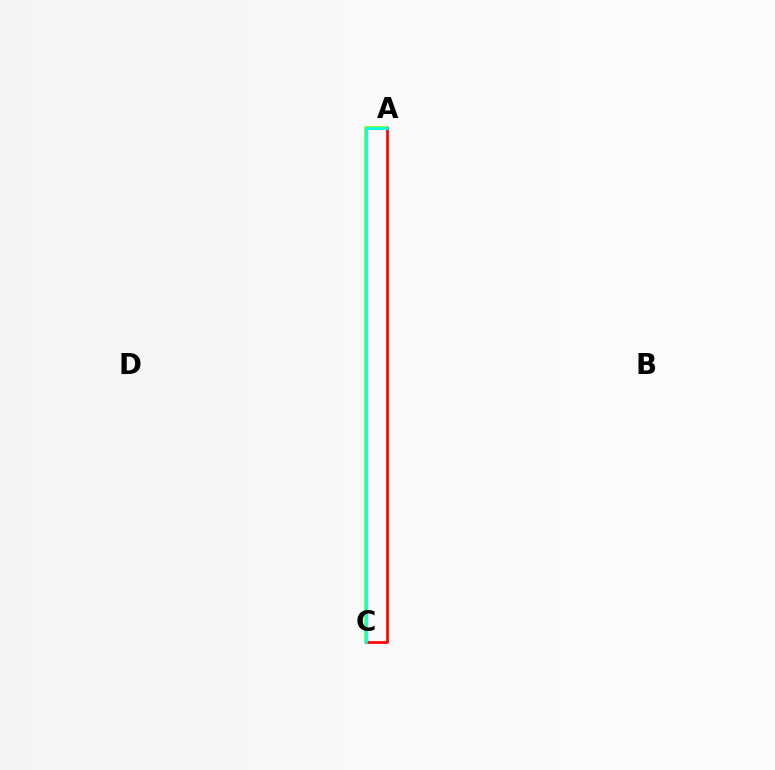{('A', 'C'): [{'color': '#7200ff', 'line_style': 'dotted', 'thickness': 1.77}, {'color': '#84ff00', 'line_style': 'solid', 'thickness': 2.6}, {'color': '#ff0000', 'line_style': 'solid', 'thickness': 1.93}, {'color': '#00fff6', 'line_style': 'solid', 'thickness': 1.89}]}